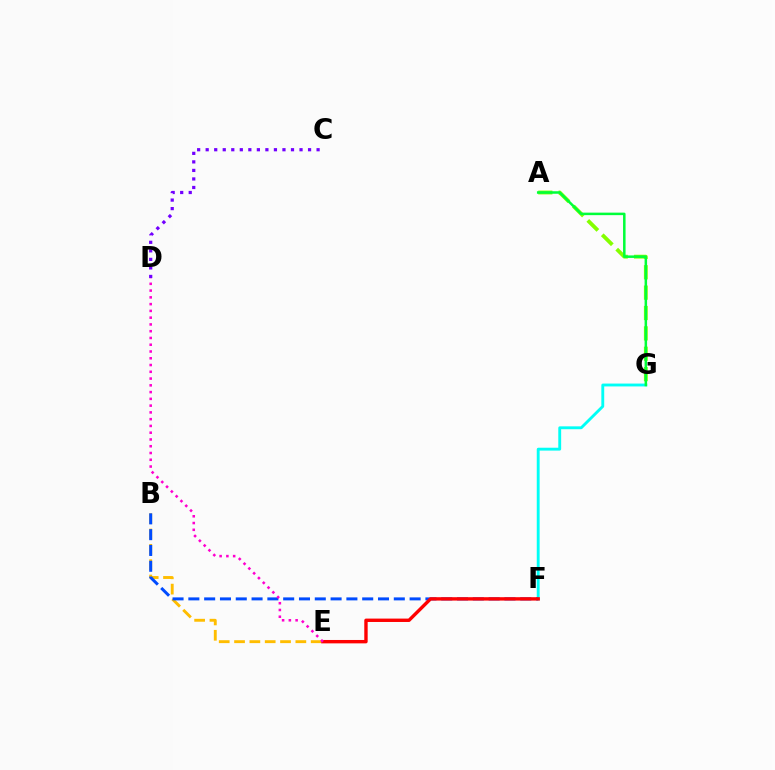{('A', 'G'): [{'color': '#84ff00', 'line_style': 'dashed', 'thickness': 2.77}, {'color': '#00ff39', 'line_style': 'solid', 'thickness': 1.81}], ('F', 'G'): [{'color': '#00fff6', 'line_style': 'solid', 'thickness': 2.06}], ('B', 'E'): [{'color': '#ffbd00', 'line_style': 'dashed', 'thickness': 2.08}], ('B', 'F'): [{'color': '#004bff', 'line_style': 'dashed', 'thickness': 2.15}], ('E', 'F'): [{'color': '#ff0000', 'line_style': 'solid', 'thickness': 2.44}], ('C', 'D'): [{'color': '#7200ff', 'line_style': 'dotted', 'thickness': 2.32}], ('D', 'E'): [{'color': '#ff00cf', 'line_style': 'dotted', 'thickness': 1.84}]}